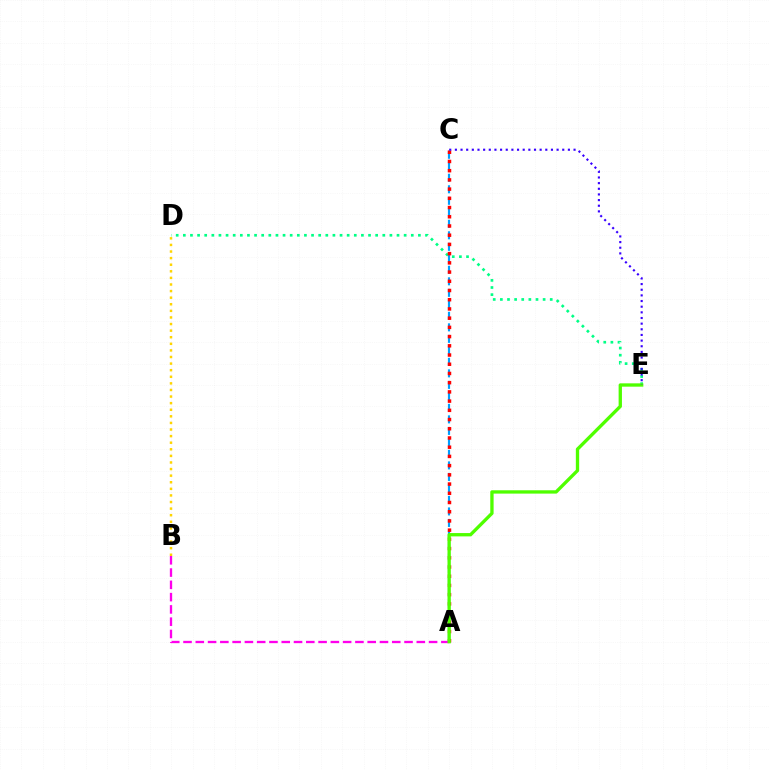{('A', 'C'): [{'color': '#009eff', 'line_style': 'dashed', 'thickness': 1.56}, {'color': '#ff0000', 'line_style': 'dotted', 'thickness': 2.5}], ('D', 'E'): [{'color': '#00ff86', 'line_style': 'dotted', 'thickness': 1.94}], ('A', 'B'): [{'color': '#ff00ed', 'line_style': 'dashed', 'thickness': 1.67}], ('A', 'E'): [{'color': '#4fff00', 'line_style': 'solid', 'thickness': 2.39}], ('C', 'E'): [{'color': '#3700ff', 'line_style': 'dotted', 'thickness': 1.54}], ('B', 'D'): [{'color': '#ffd500', 'line_style': 'dotted', 'thickness': 1.79}]}